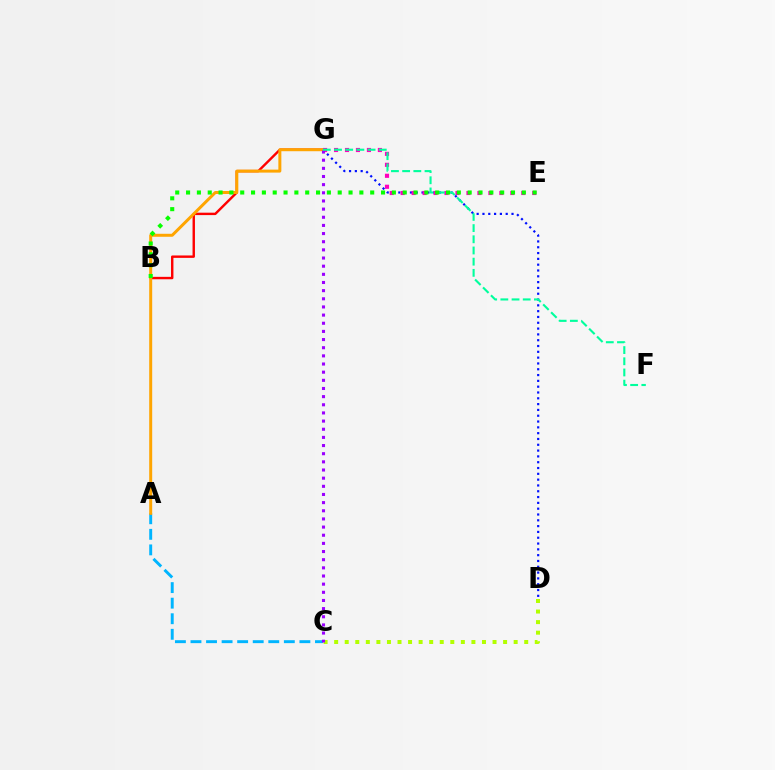{('C', 'D'): [{'color': '#b3ff00', 'line_style': 'dotted', 'thickness': 2.87}], ('D', 'G'): [{'color': '#0010ff', 'line_style': 'dotted', 'thickness': 1.58}], ('B', 'G'): [{'color': '#ff0000', 'line_style': 'solid', 'thickness': 1.74}], ('A', 'C'): [{'color': '#00b5ff', 'line_style': 'dashed', 'thickness': 2.11}], ('A', 'G'): [{'color': '#ffa500', 'line_style': 'solid', 'thickness': 2.15}], ('E', 'G'): [{'color': '#ff00bd', 'line_style': 'dotted', 'thickness': 2.98}], ('C', 'G'): [{'color': '#9b00ff', 'line_style': 'dotted', 'thickness': 2.22}], ('F', 'G'): [{'color': '#00ff9d', 'line_style': 'dashed', 'thickness': 1.52}], ('B', 'E'): [{'color': '#08ff00', 'line_style': 'dotted', 'thickness': 2.94}]}